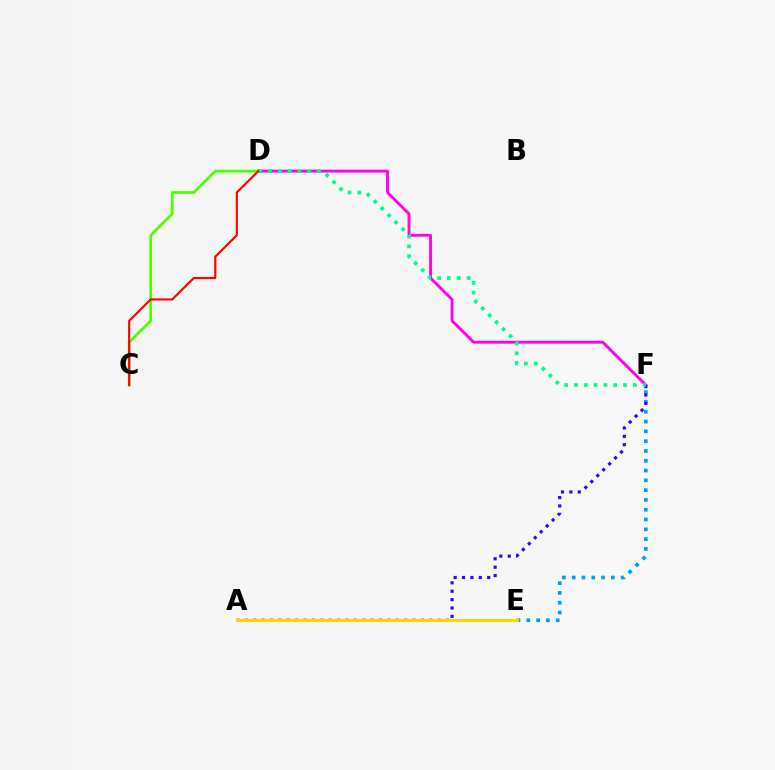{('E', 'F'): [{'color': '#009eff', 'line_style': 'dotted', 'thickness': 2.66}], ('D', 'F'): [{'color': '#ff00ed', 'line_style': 'solid', 'thickness': 2.07}, {'color': '#00ff86', 'line_style': 'dotted', 'thickness': 2.67}], ('A', 'F'): [{'color': '#3700ff', 'line_style': 'dotted', 'thickness': 2.28}], ('A', 'E'): [{'color': '#ffd500', 'line_style': 'solid', 'thickness': 2.2}], ('C', 'D'): [{'color': '#4fff00', 'line_style': 'solid', 'thickness': 1.99}, {'color': '#ff0000', 'line_style': 'solid', 'thickness': 1.55}]}